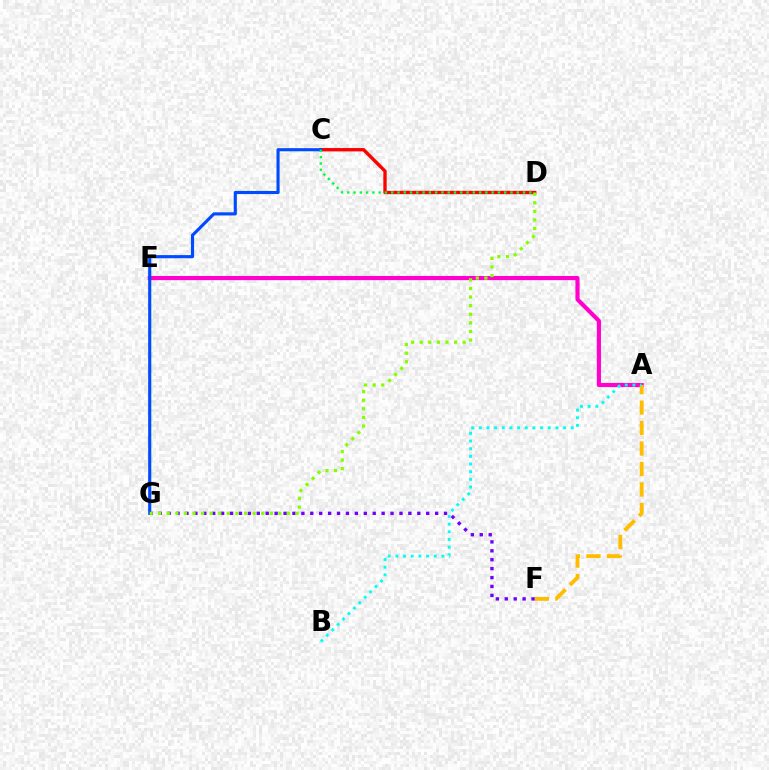{('A', 'E'): [{'color': '#ff00cf', 'line_style': 'solid', 'thickness': 2.98}], ('C', 'D'): [{'color': '#ff0000', 'line_style': 'solid', 'thickness': 2.41}, {'color': '#00ff39', 'line_style': 'dotted', 'thickness': 1.71}], ('A', 'F'): [{'color': '#ffbd00', 'line_style': 'dashed', 'thickness': 2.78}], ('F', 'G'): [{'color': '#7200ff', 'line_style': 'dotted', 'thickness': 2.42}], ('C', 'G'): [{'color': '#004bff', 'line_style': 'solid', 'thickness': 2.25}], ('D', 'G'): [{'color': '#84ff00', 'line_style': 'dotted', 'thickness': 2.33}], ('A', 'B'): [{'color': '#00fff6', 'line_style': 'dotted', 'thickness': 2.08}]}